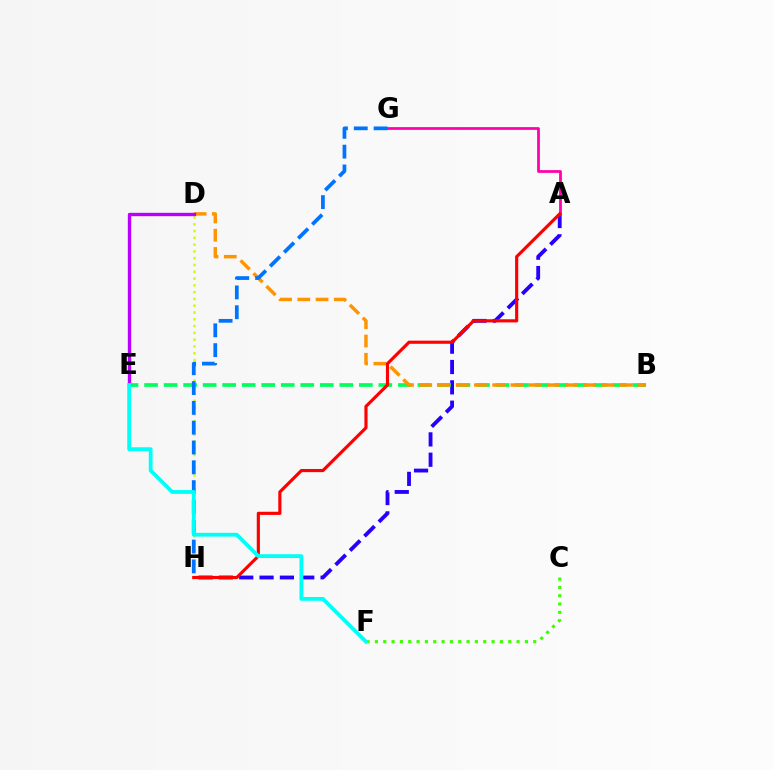{('A', 'H'): [{'color': '#2500ff', 'line_style': 'dashed', 'thickness': 2.76}, {'color': '#ff0000', 'line_style': 'solid', 'thickness': 2.27}], ('B', 'E'): [{'color': '#00ff5c', 'line_style': 'dashed', 'thickness': 2.65}], ('D', 'H'): [{'color': '#d1ff00', 'line_style': 'dotted', 'thickness': 1.84}], ('B', 'D'): [{'color': '#ff9400', 'line_style': 'dashed', 'thickness': 2.48}], ('A', 'G'): [{'color': '#ff00ac', 'line_style': 'solid', 'thickness': 1.98}], ('D', 'E'): [{'color': '#b900ff', 'line_style': 'solid', 'thickness': 2.43}], ('G', 'H'): [{'color': '#0074ff', 'line_style': 'dashed', 'thickness': 2.69}], ('C', 'F'): [{'color': '#3dff00', 'line_style': 'dotted', 'thickness': 2.26}], ('E', 'F'): [{'color': '#00fff6', 'line_style': 'solid', 'thickness': 2.74}]}